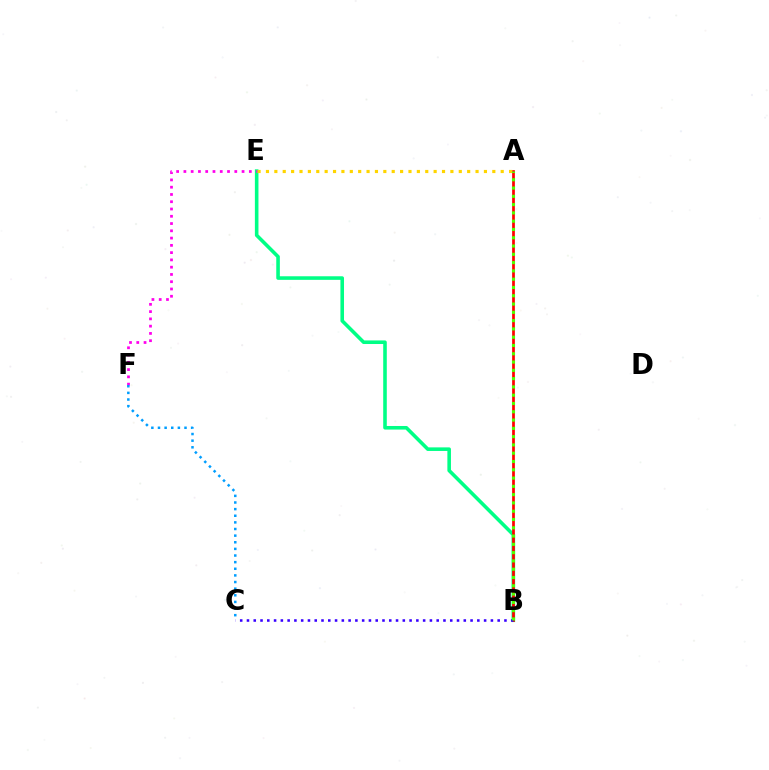{('B', 'E'): [{'color': '#00ff86', 'line_style': 'solid', 'thickness': 2.58}], ('E', 'F'): [{'color': '#ff00ed', 'line_style': 'dotted', 'thickness': 1.98}], ('A', 'B'): [{'color': '#ff0000', 'line_style': 'solid', 'thickness': 1.97}, {'color': '#4fff00', 'line_style': 'dotted', 'thickness': 2.25}], ('C', 'F'): [{'color': '#009eff', 'line_style': 'dotted', 'thickness': 1.8}], ('A', 'E'): [{'color': '#ffd500', 'line_style': 'dotted', 'thickness': 2.28}], ('B', 'C'): [{'color': '#3700ff', 'line_style': 'dotted', 'thickness': 1.84}]}